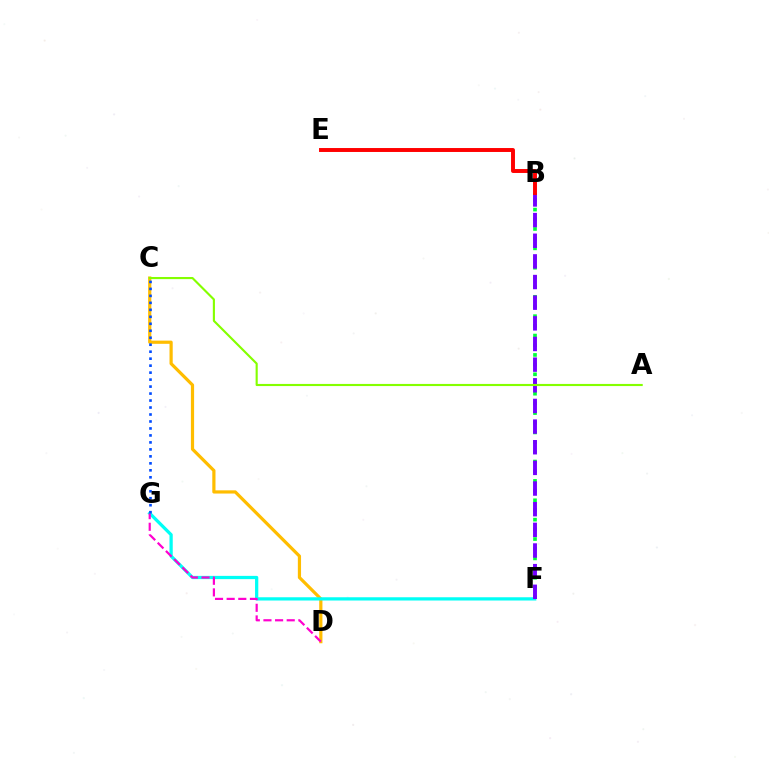{('B', 'F'): [{'color': '#00ff39', 'line_style': 'dotted', 'thickness': 2.63}, {'color': '#7200ff', 'line_style': 'dashed', 'thickness': 2.81}], ('C', 'D'): [{'color': '#ffbd00', 'line_style': 'solid', 'thickness': 2.3}], ('F', 'G'): [{'color': '#00fff6', 'line_style': 'solid', 'thickness': 2.34}], ('B', 'E'): [{'color': '#ff0000', 'line_style': 'solid', 'thickness': 2.83}], ('D', 'G'): [{'color': '#ff00cf', 'line_style': 'dashed', 'thickness': 1.58}], ('A', 'C'): [{'color': '#84ff00', 'line_style': 'solid', 'thickness': 1.53}], ('C', 'G'): [{'color': '#004bff', 'line_style': 'dotted', 'thickness': 1.9}]}